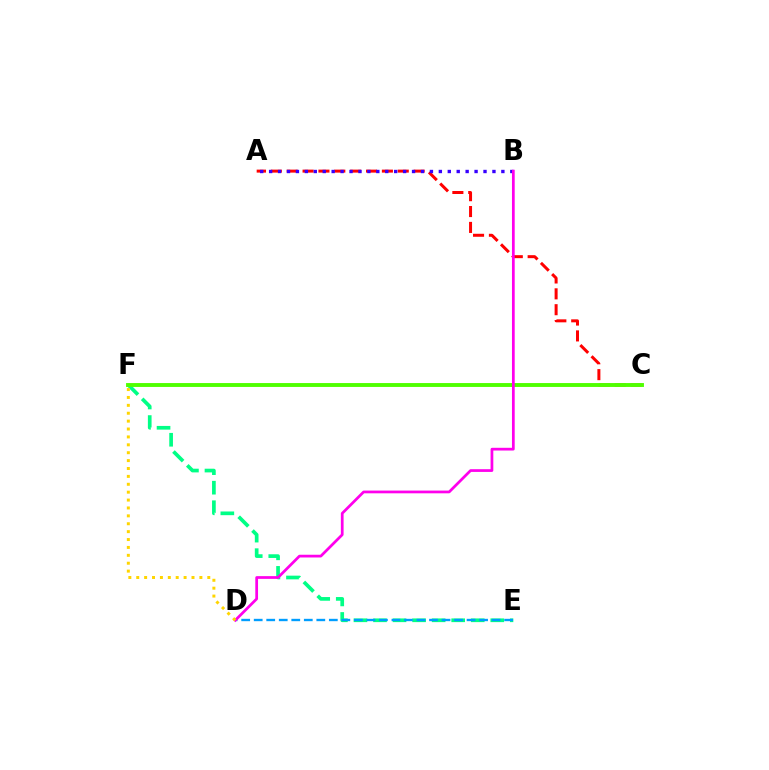{('A', 'C'): [{'color': '#ff0000', 'line_style': 'dashed', 'thickness': 2.16}], ('E', 'F'): [{'color': '#00ff86', 'line_style': 'dashed', 'thickness': 2.66}], ('D', 'E'): [{'color': '#009eff', 'line_style': 'dashed', 'thickness': 1.7}], ('C', 'F'): [{'color': '#4fff00', 'line_style': 'solid', 'thickness': 2.79}], ('A', 'B'): [{'color': '#3700ff', 'line_style': 'dotted', 'thickness': 2.43}], ('B', 'D'): [{'color': '#ff00ed', 'line_style': 'solid', 'thickness': 1.97}], ('D', 'F'): [{'color': '#ffd500', 'line_style': 'dotted', 'thickness': 2.14}]}